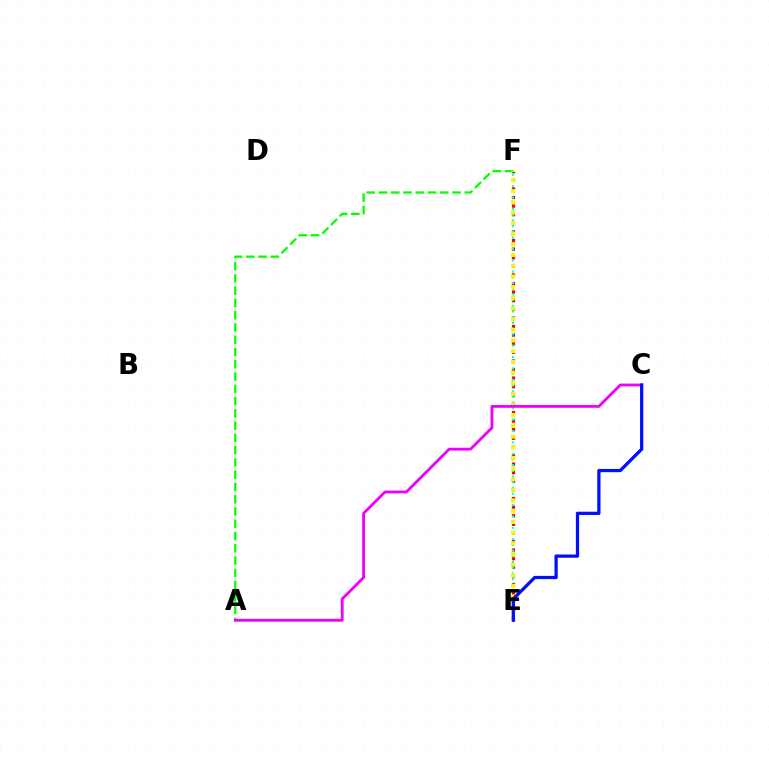{('E', 'F'): [{'color': '#ff0000', 'line_style': 'dotted', 'thickness': 2.34}, {'color': '#00fff6', 'line_style': 'dotted', 'thickness': 1.55}, {'color': '#fcf500', 'line_style': 'dotted', 'thickness': 2.9}], ('A', 'F'): [{'color': '#08ff00', 'line_style': 'dashed', 'thickness': 1.67}], ('A', 'C'): [{'color': '#ee00ff', 'line_style': 'solid', 'thickness': 2.03}], ('C', 'E'): [{'color': '#0010ff', 'line_style': 'solid', 'thickness': 2.34}]}